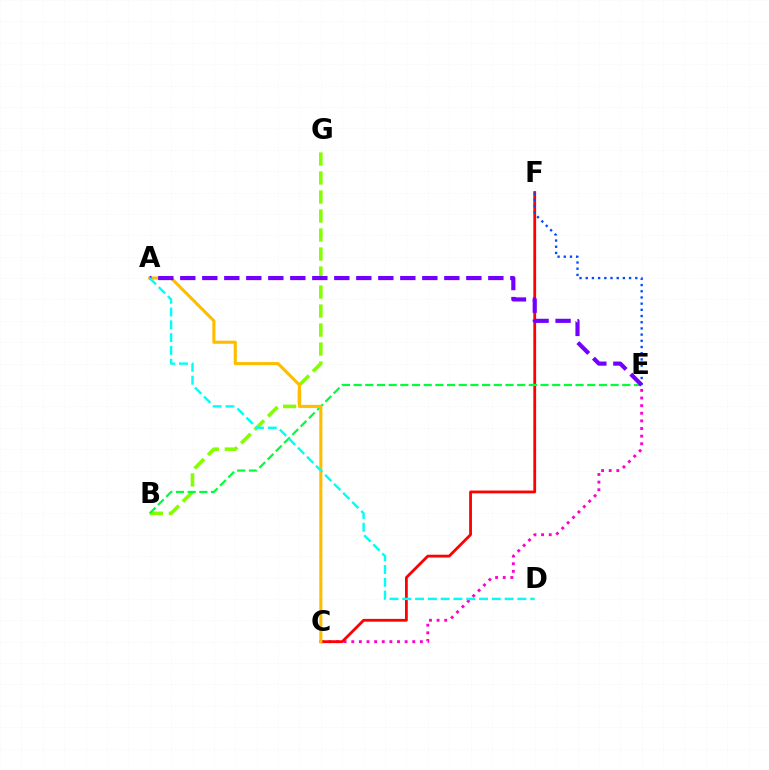{('B', 'G'): [{'color': '#84ff00', 'line_style': 'dashed', 'thickness': 2.58}], ('C', 'E'): [{'color': '#ff00cf', 'line_style': 'dotted', 'thickness': 2.07}], ('C', 'F'): [{'color': '#ff0000', 'line_style': 'solid', 'thickness': 2.01}], ('E', 'F'): [{'color': '#004bff', 'line_style': 'dotted', 'thickness': 1.68}], ('B', 'E'): [{'color': '#00ff39', 'line_style': 'dashed', 'thickness': 1.59}], ('A', 'C'): [{'color': '#ffbd00', 'line_style': 'solid', 'thickness': 2.23}], ('A', 'E'): [{'color': '#7200ff', 'line_style': 'dashed', 'thickness': 2.99}], ('A', 'D'): [{'color': '#00fff6', 'line_style': 'dashed', 'thickness': 1.74}]}